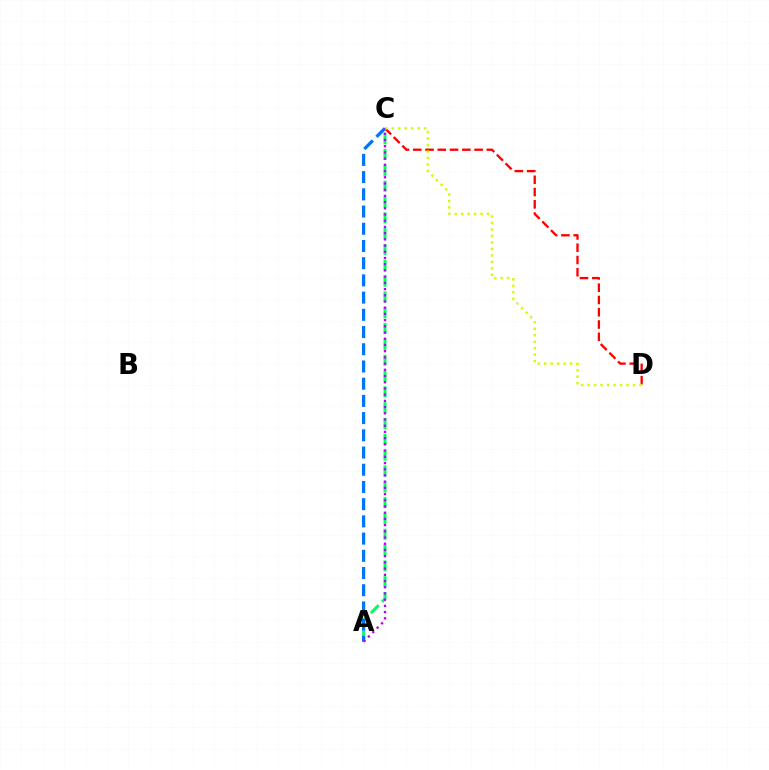{('A', 'C'): [{'color': '#00ff5c', 'line_style': 'dashed', 'thickness': 2.15}, {'color': '#0074ff', 'line_style': 'dashed', 'thickness': 2.34}, {'color': '#b900ff', 'line_style': 'dotted', 'thickness': 1.69}], ('C', 'D'): [{'color': '#ff0000', 'line_style': 'dashed', 'thickness': 1.67}, {'color': '#d1ff00', 'line_style': 'dotted', 'thickness': 1.76}]}